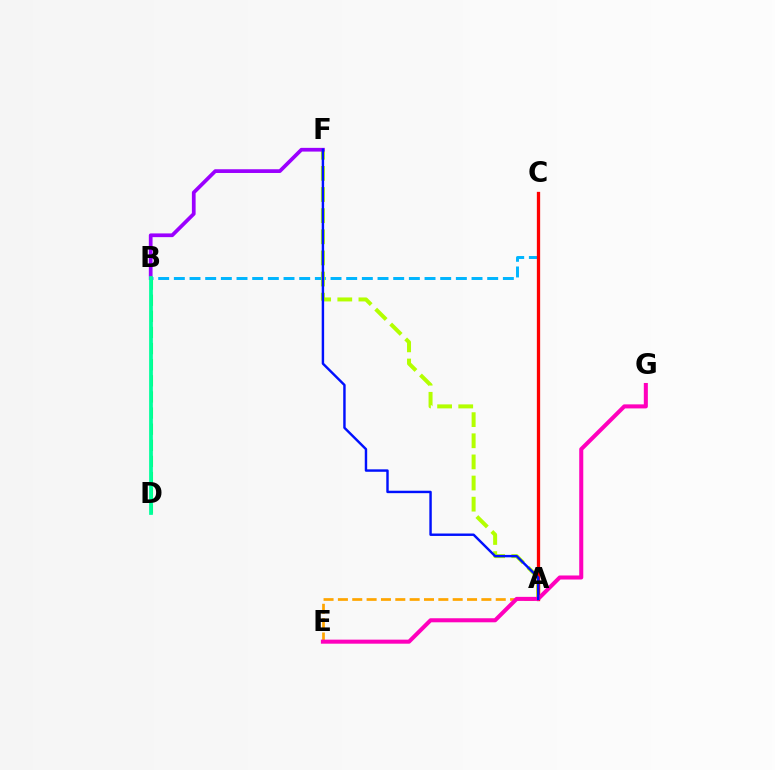{('B', 'D'): [{'color': '#08ff00', 'line_style': 'dashed', 'thickness': 2.19}, {'color': '#00ff9d', 'line_style': 'solid', 'thickness': 2.69}], ('B', 'C'): [{'color': '#00b5ff', 'line_style': 'dashed', 'thickness': 2.13}], ('A', 'E'): [{'color': '#ffa500', 'line_style': 'dashed', 'thickness': 1.95}], ('A', 'F'): [{'color': '#b3ff00', 'line_style': 'dashed', 'thickness': 2.87}, {'color': '#0010ff', 'line_style': 'solid', 'thickness': 1.75}], ('A', 'C'): [{'color': '#ff0000', 'line_style': 'solid', 'thickness': 2.37}], ('B', 'F'): [{'color': '#9b00ff', 'line_style': 'solid', 'thickness': 2.69}], ('E', 'G'): [{'color': '#ff00bd', 'line_style': 'solid', 'thickness': 2.91}]}